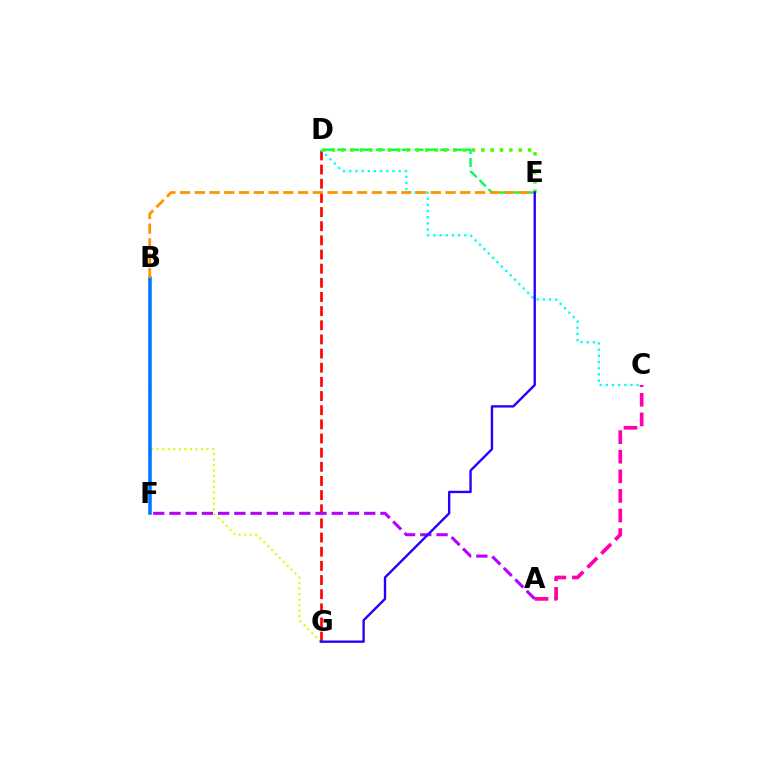{('B', 'G'): [{'color': '#d1ff00', 'line_style': 'dotted', 'thickness': 1.5}], ('A', 'C'): [{'color': '#ff00ac', 'line_style': 'dashed', 'thickness': 2.66}], ('D', 'G'): [{'color': '#ff0000', 'line_style': 'dashed', 'thickness': 1.92}], ('C', 'D'): [{'color': '#00fff6', 'line_style': 'dotted', 'thickness': 1.68}], ('A', 'F'): [{'color': '#b900ff', 'line_style': 'dashed', 'thickness': 2.2}], ('B', 'F'): [{'color': '#0074ff', 'line_style': 'solid', 'thickness': 2.54}], ('D', 'E'): [{'color': '#00ff5c', 'line_style': 'dashed', 'thickness': 1.75}, {'color': '#3dff00', 'line_style': 'dotted', 'thickness': 2.54}], ('B', 'E'): [{'color': '#ff9400', 'line_style': 'dashed', 'thickness': 2.0}], ('E', 'G'): [{'color': '#2500ff', 'line_style': 'solid', 'thickness': 1.7}]}